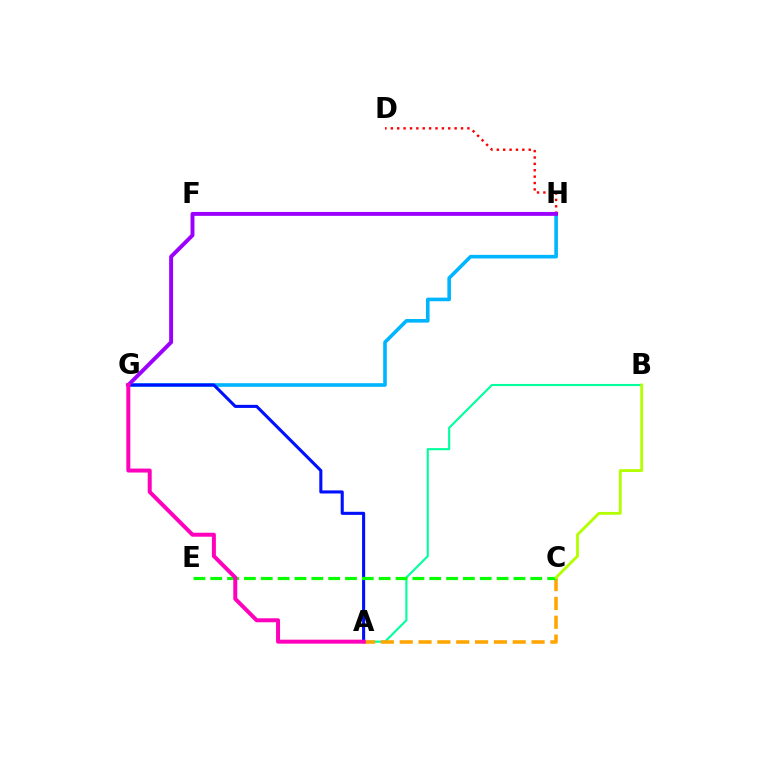{('D', 'H'): [{'color': '#ff0000', 'line_style': 'dotted', 'thickness': 1.73}], ('G', 'H'): [{'color': '#00b5ff', 'line_style': 'solid', 'thickness': 2.6}, {'color': '#9b00ff', 'line_style': 'solid', 'thickness': 2.82}], ('A', 'B'): [{'color': '#00ff9d', 'line_style': 'solid', 'thickness': 1.52}], ('A', 'C'): [{'color': '#ffa500', 'line_style': 'dashed', 'thickness': 2.56}], ('A', 'G'): [{'color': '#0010ff', 'line_style': 'solid', 'thickness': 2.22}, {'color': '#ff00bd', 'line_style': 'solid', 'thickness': 2.86}], ('C', 'E'): [{'color': '#08ff00', 'line_style': 'dashed', 'thickness': 2.29}], ('B', 'C'): [{'color': '#b3ff00', 'line_style': 'solid', 'thickness': 2.04}]}